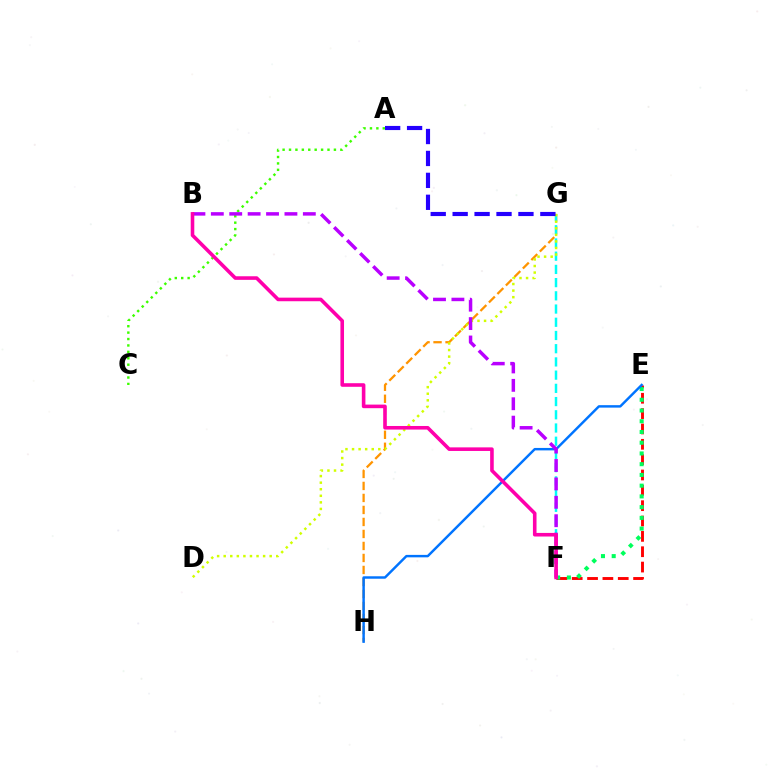{('G', 'H'): [{'color': '#ff9400', 'line_style': 'dashed', 'thickness': 1.63}], ('F', 'G'): [{'color': '#00fff6', 'line_style': 'dashed', 'thickness': 1.8}], ('E', 'F'): [{'color': '#ff0000', 'line_style': 'dashed', 'thickness': 2.08}, {'color': '#00ff5c', 'line_style': 'dotted', 'thickness': 2.92}], ('A', 'C'): [{'color': '#3dff00', 'line_style': 'dotted', 'thickness': 1.74}], ('D', 'G'): [{'color': '#d1ff00', 'line_style': 'dotted', 'thickness': 1.78}], ('E', 'H'): [{'color': '#0074ff', 'line_style': 'solid', 'thickness': 1.76}], ('B', 'F'): [{'color': '#b900ff', 'line_style': 'dashed', 'thickness': 2.5}, {'color': '#ff00ac', 'line_style': 'solid', 'thickness': 2.58}], ('A', 'G'): [{'color': '#2500ff', 'line_style': 'dashed', 'thickness': 2.98}]}